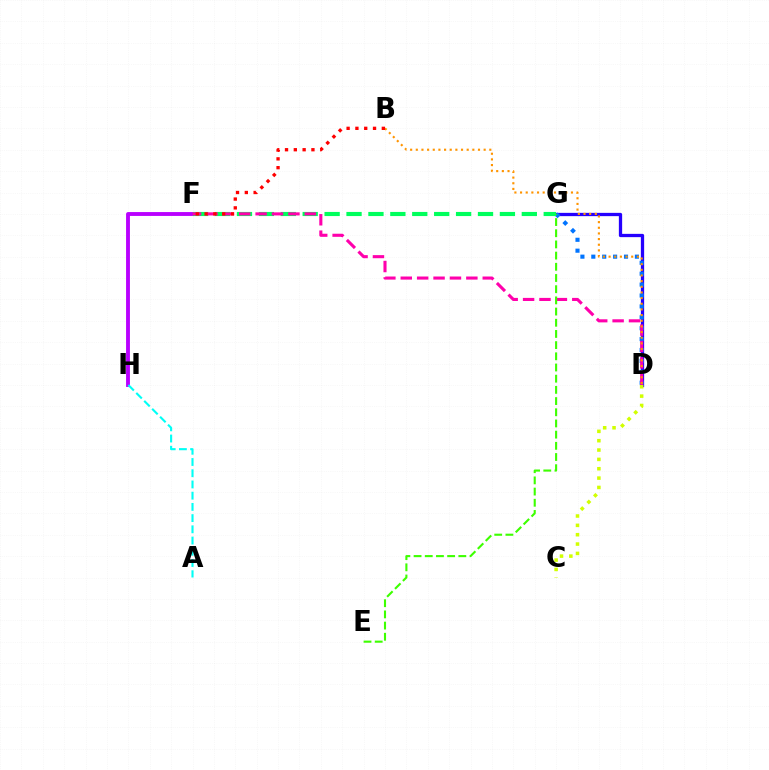{('F', 'H'): [{'color': '#b900ff', 'line_style': 'solid', 'thickness': 2.78}], ('D', 'G'): [{'color': '#2500ff', 'line_style': 'solid', 'thickness': 2.36}, {'color': '#0074ff', 'line_style': 'dotted', 'thickness': 2.96}], ('F', 'G'): [{'color': '#00ff5c', 'line_style': 'dashed', 'thickness': 2.98}], ('A', 'H'): [{'color': '#00fff6', 'line_style': 'dashed', 'thickness': 1.52}], ('D', 'F'): [{'color': '#ff00ac', 'line_style': 'dashed', 'thickness': 2.23}], ('C', 'D'): [{'color': '#d1ff00', 'line_style': 'dotted', 'thickness': 2.54}], ('B', 'D'): [{'color': '#ff9400', 'line_style': 'dotted', 'thickness': 1.54}], ('E', 'G'): [{'color': '#3dff00', 'line_style': 'dashed', 'thickness': 1.52}], ('B', 'F'): [{'color': '#ff0000', 'line_style': 'dotted', 'thickness': 2.39}]}